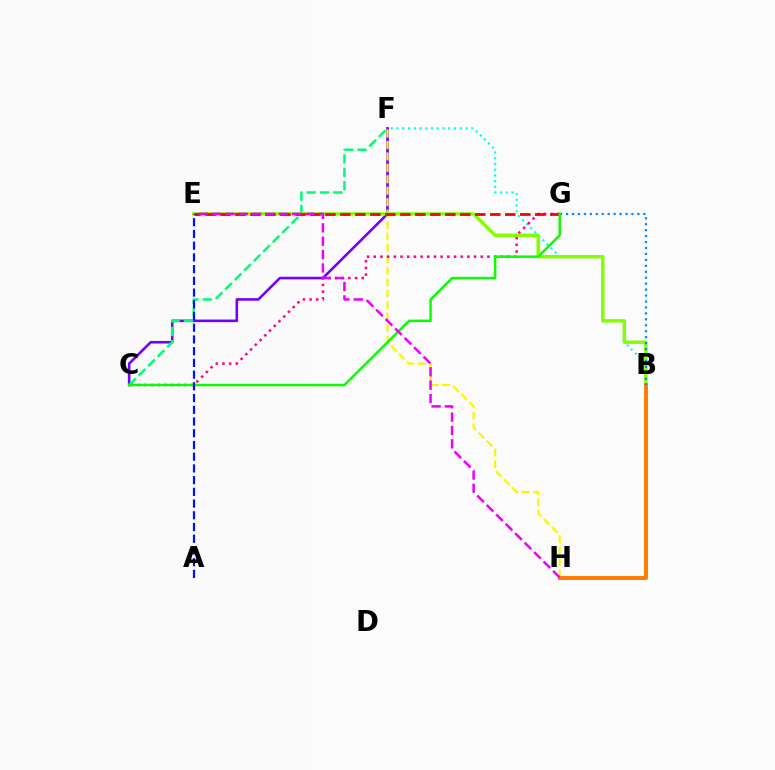{('C', 'F'): [{'color': '#7200ff', 'line_style': 'solid', 'thickness': 1.87}, {'color': '#00ff74', 'line_style': 'dashed', 'thickness': 1.82}], ('F', 'H'): [{'color': '#fcf500', 'line_style': 'dashed', 'thickness': 1.55}], ('B', 'F'): [{'color': '#00fff6', 'line_style': 'dotted', 'thickness': 1.56}], ('C', 'G'): [{'color': '#ff0094', 'line_style': 'dotted', 'thickness': 1.82}, {'color': '#08ff00', 'line_style': 'solid', 'thickness': 1.77}], ('B', 'E'): [{'color': '#84ff00', 'line_style': 'solid', 'thickness': 2.47}], ('B', 'H'): [{'color': '#ff7c00', 'line_style': 'solid', 'thickness': 2.84}], ('B', 'G'): [{'color': '#008cff', 'line_style': 'dotted', 'thickness': 1.62}], ('E', 'G'): [{'color': '#ff0000', 'line_style': 'dashed', 'thickness': 2.04}], ('A', 'E'): [{'color': '#0010ff', 'line_style': 'dashed', 'thickness': 1.59}], ('E', 'H'): [{'color': '#ee00ff', 'line_style': 'dashed', 'thickness': 1.82}]}